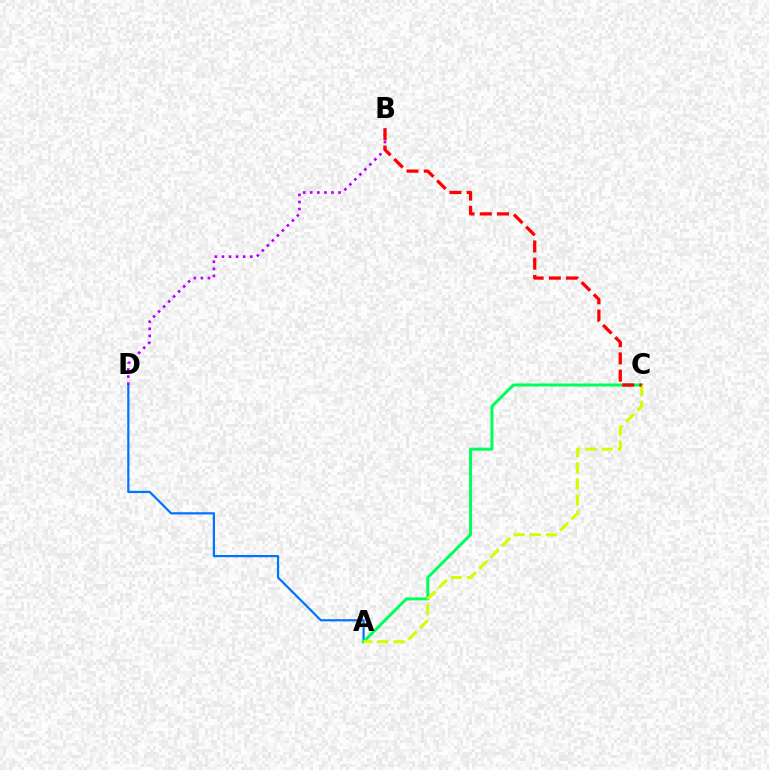{('A', 'D'): [{'color': '#0074ff', 'line_style': 'solid', 'thickness': 1.6}], ('B', 'D'): [{'color': '#b900ff', 'line_style': 'dotted', 'thickness': 1.92}], ('A', 'C'): [{'color': '#00ff5c', 'line_style': 'solid', 'thickness': 2.15}, {'color': '#d1ff00', 'line_style': 'dashed', 'thickness': 2.19}], ('B', 'C'): [{'color': '#ff0000', 'line_style': 'dashed', 'thickness': 2.34}]}